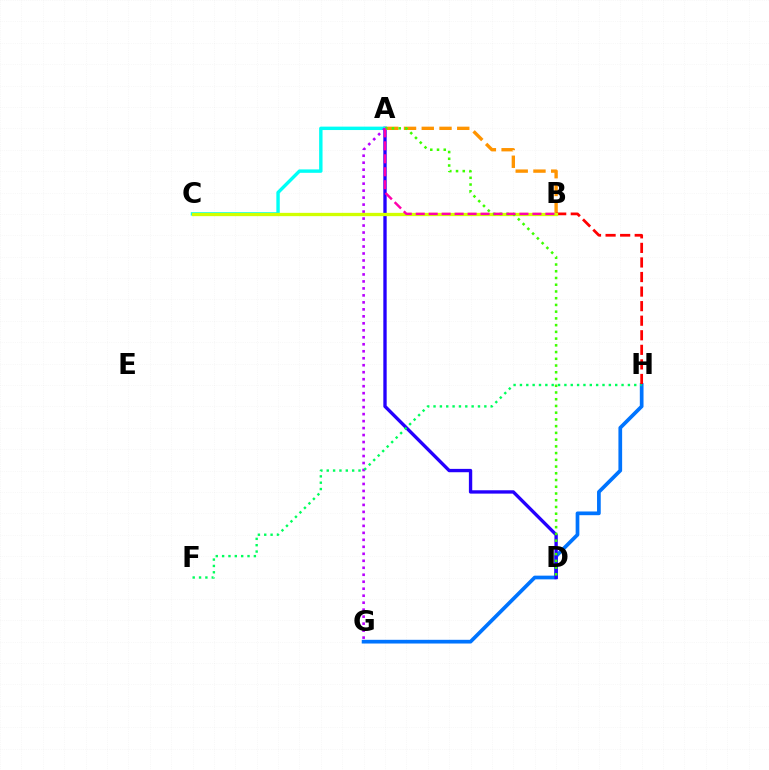{('G', 'H'): [{'color': '#0074ff', 'line_style': 'solid', 'thickness': 2.67}], ('A', 'D'): [{'color': '#2500ff', 'line_style': 'solid', 'thickness': 2.41}, {'color': '#3dff00', 'line_style': 'dotted', 'thickness': 1.83}], ('A', 'B'): [{'color': '#ff9400', 'line_style': 'dashed', 'thickness': 2.41}, {'color': '#ff00ac', 'line_style': 'dashed', 'thickness': 1.76}], ('A', 'C'): [{'color': '#00fff6', 'line_style': 'solid', 'thickness': 2.45}], ('A', 'G'): [{'color': '#b900ff', 'line_style': 'dotted', 'thickness': 1.9}], ('F', 'H'): [{'color': '#00ff5c', 'line_style': 'dotted', 'thickness': 1.73}], ('B', 'H'): [{'color': '#ff0000', 'line_style': 'dashed', 'thickness': 1.98}], ('B', 'C'): [{'color': '#d1ff00', 'line_style': 'solid', 'thickness': 2.37}]}